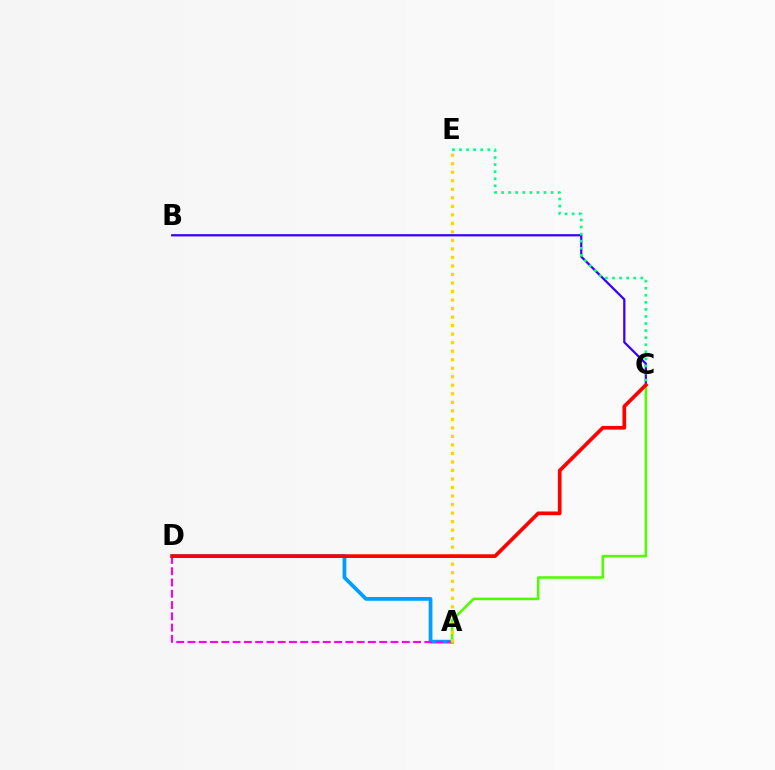{('B', 'C'): [{'color': '#3700ff', 'line_style': 'solid', 'thickness': 1.61}], ('A', 'D'): [{'color': '#009eff', 'line_style': 'solid', 'thickness': 2.71}, {'color': '#ff00ed', 'line_style': 'dashed', 'thickness': 1.53}], ('A', 'C'): [{'color': '#4fff00', 'line_style': 'solid', 'thickness': 1.84}], ('C', 'E'): [{'color': '#00ff86', 'line_style': 'dotted', 'thickness': 1.92}], ('A', 'E'): [{'color': '#ffd500', 'line_style': 'dotted', 'thickness': 2.32}], ('C', 'D'): [{'color': '#ff0000', 'line_style': 'solid', 'thickness': 2.66}]}